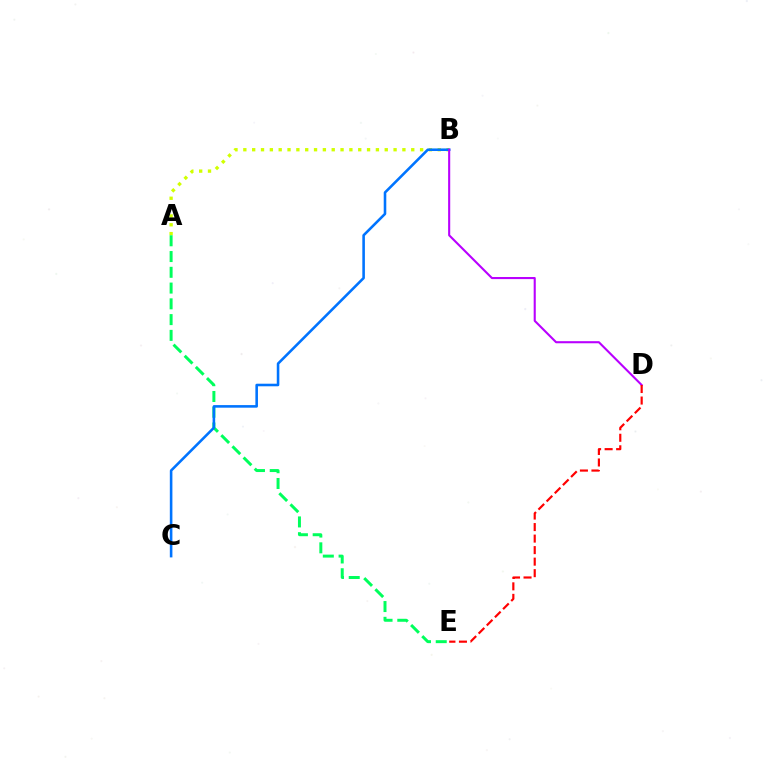{('A', 'B'): [{'color': '#d1ff00', 'line_style': 'dotted', 'thickness': 2.4}], ('A', 'E'): [{'color': '#00ff5c', 'line_style': 'dashed', 'thickness': 2.14}], ('B', 'C'): [{'color': '#0074ff', 'line_style': 'solid', 'thickness': 1.86}], ('B', 'D'): [{'color': '#b900ff', 'line_style': 'solid', 'thickness': 1.51}], ('D', 'E'): [{'color': '#ff0000', 'line_style': 'dashed', 'thickness': 1.57}]}